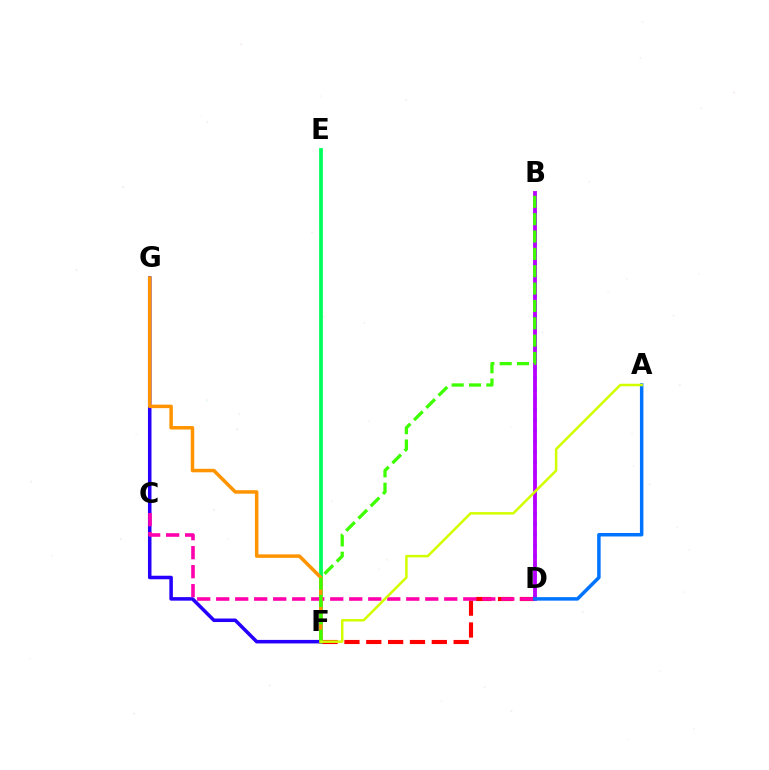{('B', 'D'): [{'color': '#00fff6', 'line_style': 'dotted', 'thickness': 2.82}, {'color': '#b900ff', 'line_style': 'solid', 'thickness': 2.75}], ('E', 'F'): [{'color': '#00ff5c', 'line_style': 'solid', 'thickness': 2.7}], ('D', 'F'): [{'color': '#ff0000', 'line_style': 'dashed', 'thickness': 2.97}], ('F', 'G'): [{'color': '#2500ff', 'line_style': 'solid', 'thickness': 2.54}, {'color': '#ff9400', 'line_style': 'solid', 'thickness': 2.52}], ('C', 'D'): [{'color': '#ff00ac', 'line_style': 'dashed', 'thickness': 2.58}], ('A', 'D'): [{'color': '#0074ff', 'line_style': 'solid', 'thickness': 2.51}], ('B', 'F'): [{'color': '#3dff00', 'line_style': 'dashed', 'thickness': 2.36}], ('A', 'F'): [{'color': '#d1ff00', 'line_style': 'solid', 'thickness': 1.8}]}